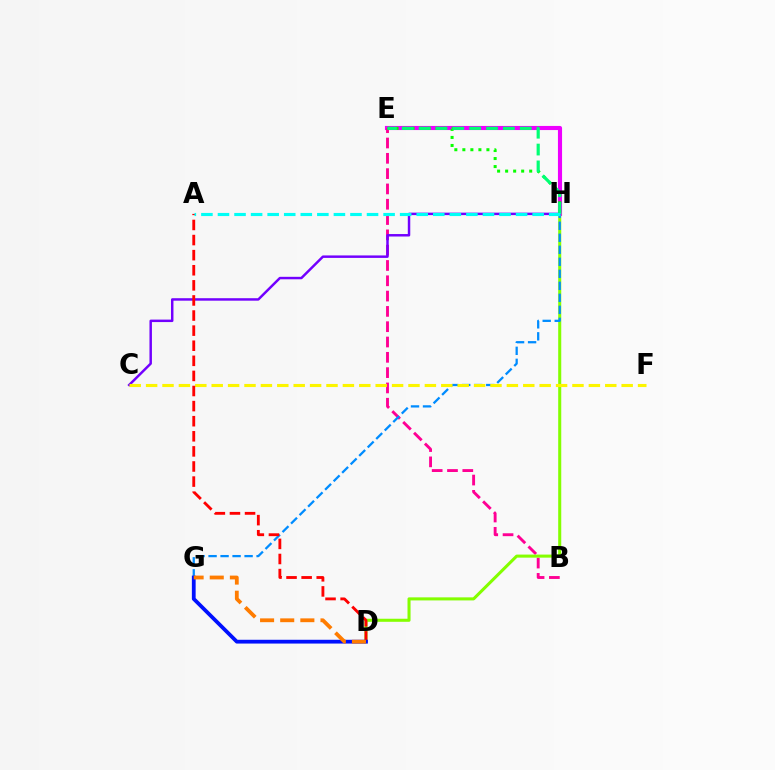{('E', 'H'): [{'color': '#ee00ff', 'line_style': 'solid', 'thickness': 2.97}, {'color': '#08ff00', 'line_style': 'dotted', 'thickness': 2.18}, {'color': '#00ff74', 'line_style': 'dashed', 'thickness': 2.29}], ('B', 'E'): [{'color': '#ff0094', 'line_style': 'dashed', 'thickness': 2.08}], ('D', 'H'): [{'color': '#84ff00', 'line_style': 'solid', 'thickness': 2.2}], ('G', 'H'): [{'color': '#008cff', 'line_style': 'dashed', 'thickness': 1.63}], ('C', 'H'): [{'color': '#7200ff', 'line_style': 'solid', 'thickness': 1.78}], ('C', 'F'): [{'color': '#fcf500', 'line_style': 'dashed', 'thickness': 2.23}], ('A', 'D'): [{'color': '#ff0000', 'line_style': 'dashed', 'thickness': 2.05}], ('D', 'G'): [{'color': '#0010ff', 'line_style': 'solid', 'thickness': 2.72}, {'color': '#ff7c00', 'line_style': 'dashed', 'thickness': 2.74}], ('A', 'H'): [{'color': '#00fff6', 'line_style': 'dashed', 'thickness': 2.25}]}